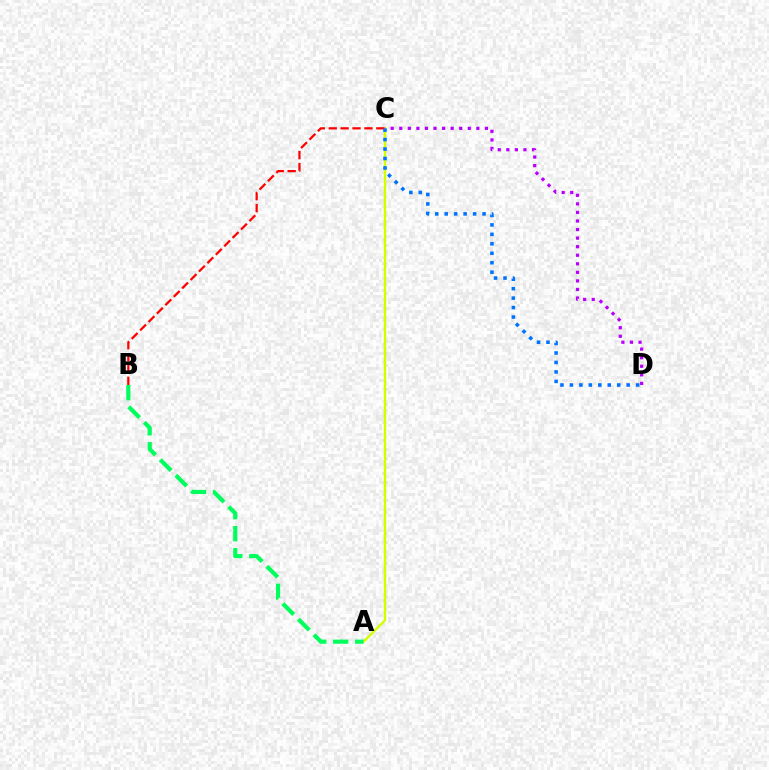{('A', 'C'): [{'color': '#d1ff00', 'line_style': 'solid', 'thickness': 1.73}], ('B', 'C'): [{'color': '#ff0000', 'line_style': 'dashed', 'thickness': 1.62}], ('C', 'D'): [{'color': '#0074ff', 'line_style': 'dotted', 'thickness': 2.57}, {'color': '#b900ff', 'line_style': 'dotted', 'thickness': 2.33}], ('A', 'B'): [{'color': '#00ff5c', 'line_style': 'dashed', 'thickness': 2.99}]}